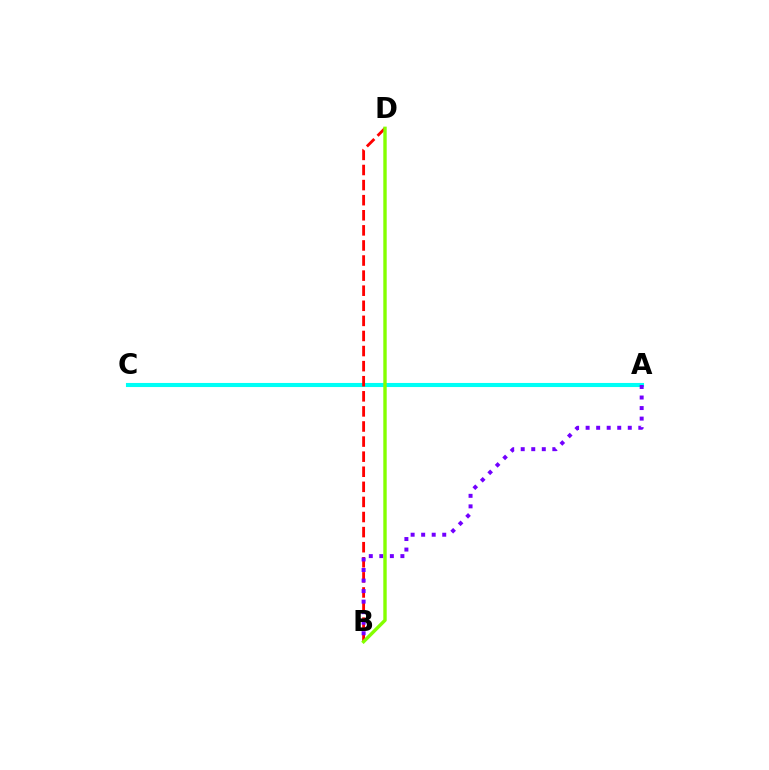{('A', 'C'): [{'color': '#00fff6', 'line_style': 'solid', 'thickness': 2.94}], ('B', 'D'): [{'color': '#ff0000', 'line_style': 'dashed', 'thickness': 2.05}, {'color': '#84ff00', 'line_style': 'solid', 'thickness': 2.45}], ('A', 'B'): [{'color': '#7200ff', 'line_style': 'dotted', 'thickness': 2.86}]}